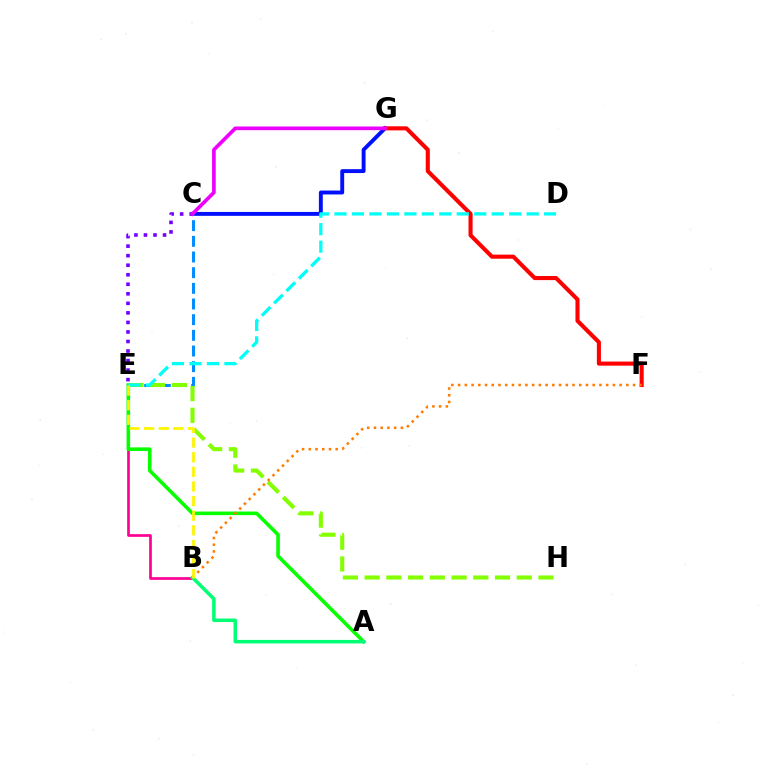{('B', 'E'): [{'color': '#ff0094', 'line_style': 'solid', 'thickness': 1.93}, {'color': '#fcf500', 'line_style': 'dashed', 'thickness': 1.99}], ('A', 'E'): [{'color': '#08ff00', 'line_style': 'solid', 'thickness': 2.59}], ('C', 'G'): [{'color': '#0010ff', 'line_style': 'solid', 'thickness': 2.81}, {'color': '#ee00ff', 'line_style': 'solid', 'thickness': 2.64}], ('F', 'G'): [{'color': '#ff0000', 'line_style': 'solid', 'thickness': 2.94}], ('C', 'E'): [{'color': '#008cff', 'line_style': 'dashed', 'thickness': 2.13}, {'color': '#7200ff', 'line_style': 'dotted', 'thickness': 2.59}], ('E', 'H'): [{'color': '#84ff00', 'line_style': 'dashed', 'thickness': 2.95}], ('D', 'E'): [{'color': '#00fff6', 'line_style': 'dashed', 'thickness': 2.37}], ('A', 'B'): [{'color': '#00ff74', 'line_style': 'solid', 'thickness': 2.53}], ('B', 'F'): [{'color': '#ff7c00', 'line_style': 'dotted', 'thickness': 1.83}]}